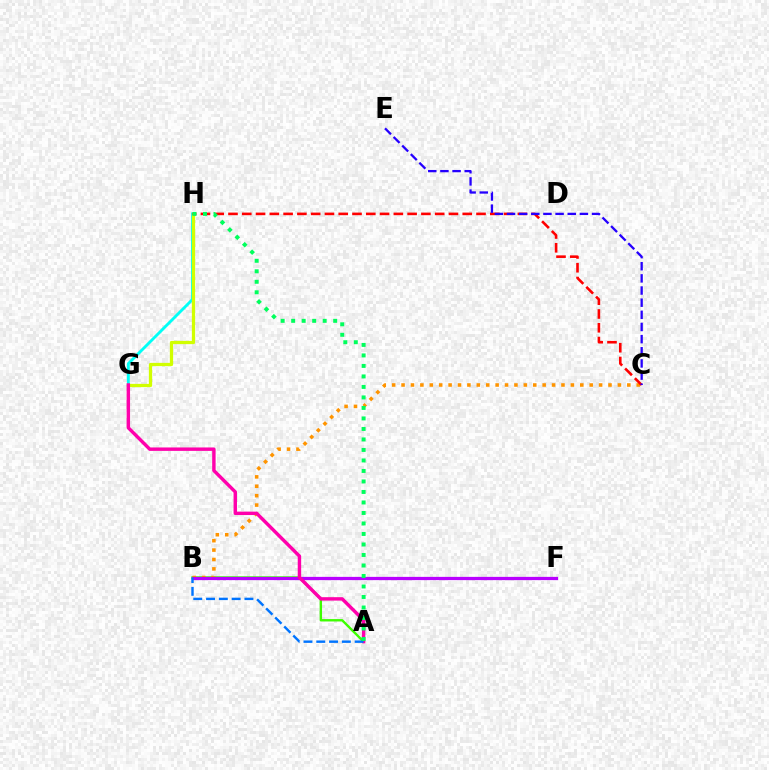{('A', 'B'): [{'color': '#3dff00', 'line_style': 'solid', 'thickness': 1.72}, {'color': '#0074ff', 'line_style': 'dashed', 'thickness': 1.74}], ('B', 'C'): [{'color': '#ff9400', 'line_style': 'dotted', 'thickness': 2.56}], ('G', 'H'): [{'color': '#00fff6', 'line_style': 'solid', 'thickness': 2.06}, {'color': '#d1ff00', 'line_style': 'solid', 'thickness': 2.35}], ('C', 'H'): [{'color': '#ff0000', 'line_style': 'dashed', 'thickness': 1.87}], ('B', 'F'): [{'color': '#b900ff', 'line_style': 'solid', 'thickness': 2.34}], ('A', 'G'): [{'color': '#ff00ac', 'line_style': 'solid', 'thickness': 2.46}], ('C', 'E'): [{'color': '#2500ff', 'line_style': 'dashed', 'thickness': 1.65}], ('A', 'H'): [{'color': '#00ff5c', 'line_style': 'dotted', 'thickness': 2.85}]}